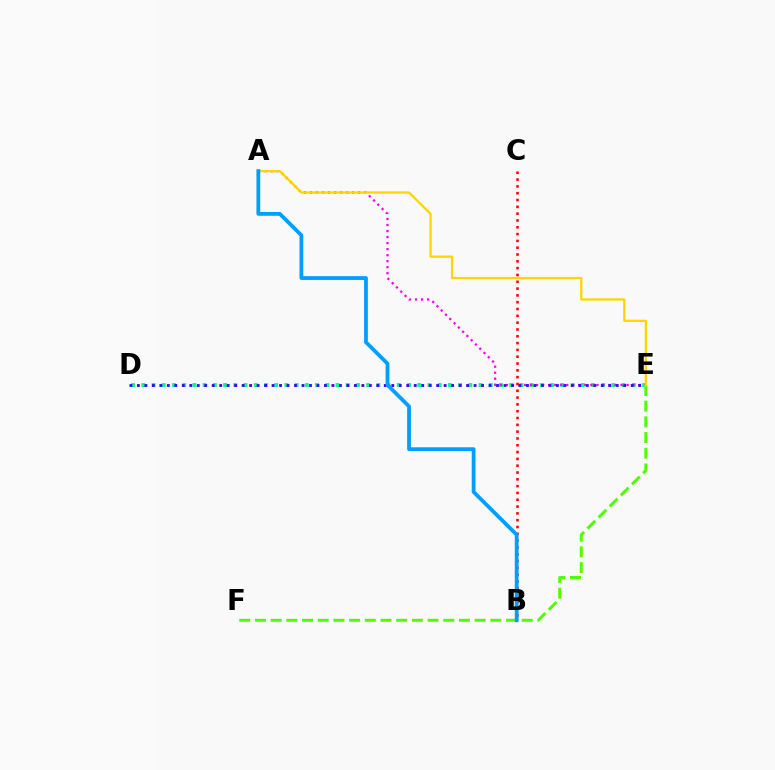{('D', 'E'): [{'color': '#00ff86', 'line_style': 'dotted', 'thickness': 2.78}, {'color': '#3700ff', 'line_style': 'dotted', 'thickness': 2.03}], ('A', 'E'): [{'color': '#ff00ed', 'line_style': 'dotted', 'thickness': 1.64}, {'color': '#ffd500', 'line_style': 'solid', 'thickness': 1.63}], ('E', 'F'): [{'color': '#4fff00', 'line_style': 'dashed', 'thickness': 2.13}], ('B', 'C'): [{'color': '#ff0000', 'line_style': 'dotted', 'thickness': 1.85}], ('A', 'B'): [{'color': '#009eff', 'line_style': 'solid', 'thickness': 2.72}]}